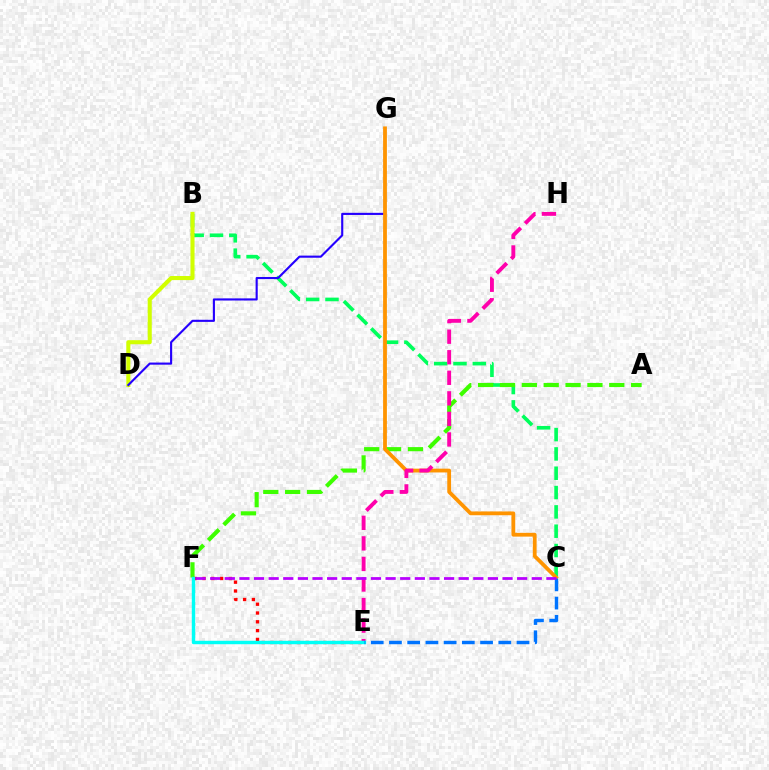{('B', 'C'): [{'color': '#00ff5c', 'line_style': 'dashed', 'thickness': 2.62}], ('B', 'D'): [{'color': '#d1ff00', 'line_style': 'solid', 'thickness': 2.93}], ('D', 'G'): [{'color': '#2500ff', 'line_style': 'solid', 'thickness': 1.53}], ('A', 'F'): [{'color': '#3dff00', 'line_style': 'dashed', 'thickness': 2.97}], ('C', 'G'): [{'color': '#ff9400', 'line_style': 'solid', 'thickness': 2.73}], ('E', 'H'): [{'color': '#ff00ac', 'line_style': 'dashed', 'thickness': 2.79}], ('E', 'F'): [{'color': '#ff0000', 'line_style': 'dotted', 'thickness': 2.39}, {'color': '#00fff6', 'line_style': 'solid', 'thickness': 2.46}], ('C', 'E'): [{'color': '#0074ff', 'line_style': 'dashed', 'thickness': 2.48}], ('C', 'F'): [{'color': '#b900ff', 'line_style': 'dashed', 'thickness': 1.99}]}